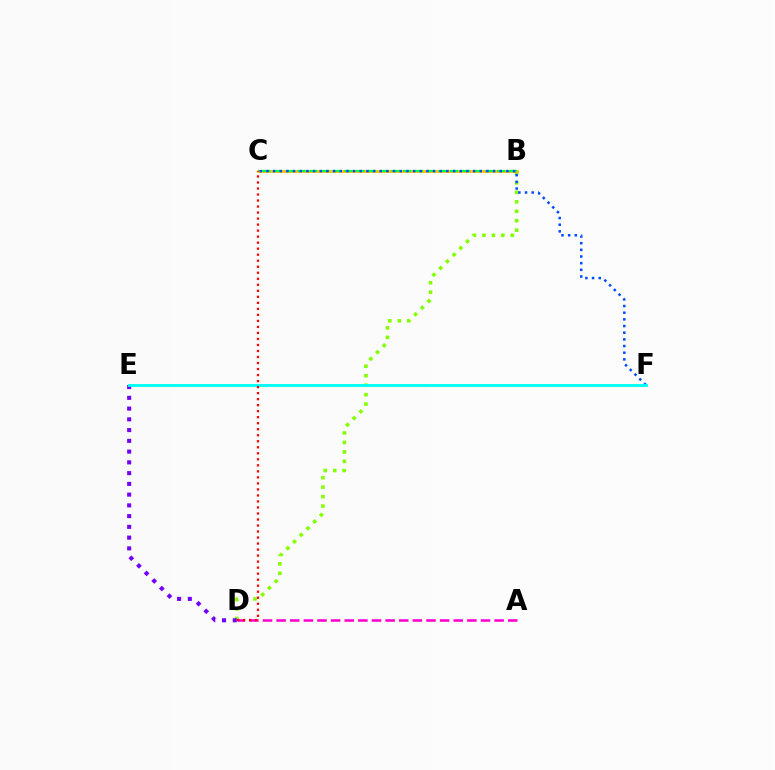{('B', 'D'): [{'color': '#84ff00', 'line_style': 'dotted', 'thickness': 2.57}], ('A', 'D'): [{'color': '#ff00cf', 'line_style': 'dashed', 'thickness': 1.85}], ('B', 'C'): [{'color': '#ffbd00', 'line_style': 'solid', 'thickness': 1.99}, {'color': '#00ff39', 'line_style': 'dashed', 'thickness': 1.59}], ('C', 'F'): [{'color': '#004bff', 'line_style': 'dotted', 'thickness': 1.81}], ('D', 'E'): [{'color': '#7200ff', 'line_style': 'dotted', 'thickness': 2.92}], ('E', 'F'): [{'color': '#00fff6', 'line_style': 'solid', 'thickness': 2.06}], ('C', 'D'): [{'color': '#ff0000', 'line_style': 'dotted', 'thickness': 1.64}]}